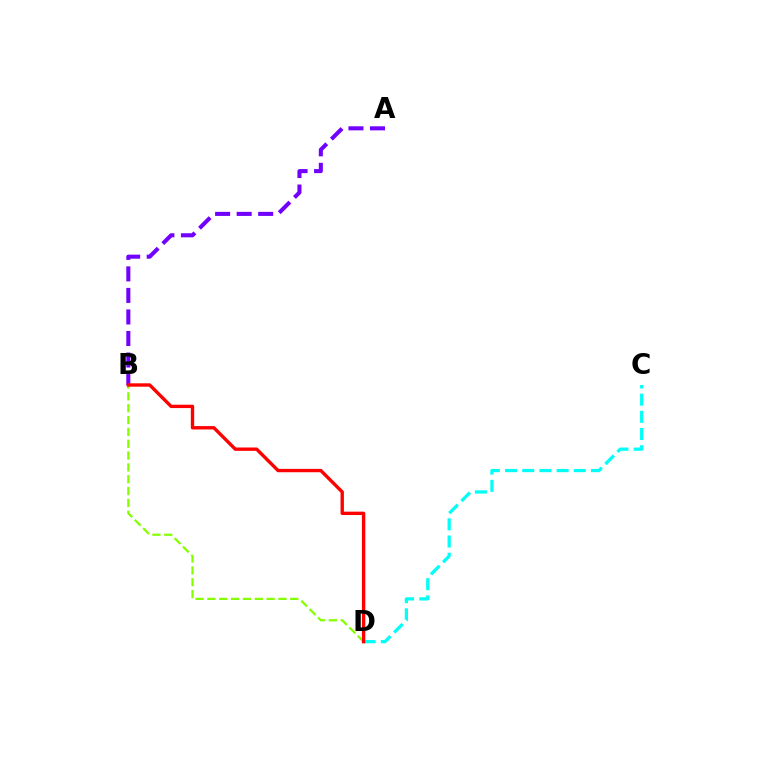{('B', 'D'): [{'color': '#84ff00', 'line_style': 'dashed', 'thickness': 1.61}, {'color': '#ff0000', 'line_style': 'solid', 'thickness': 2.42}], ('C', 'D'): [{'color': '#00fff6', 'line_style': 'dashed', 'thickness': 2.33}], ('A', 'B'): [{'color': '#7200ff', 'line_style': 'dashed', 'thickness': 2.93}]}